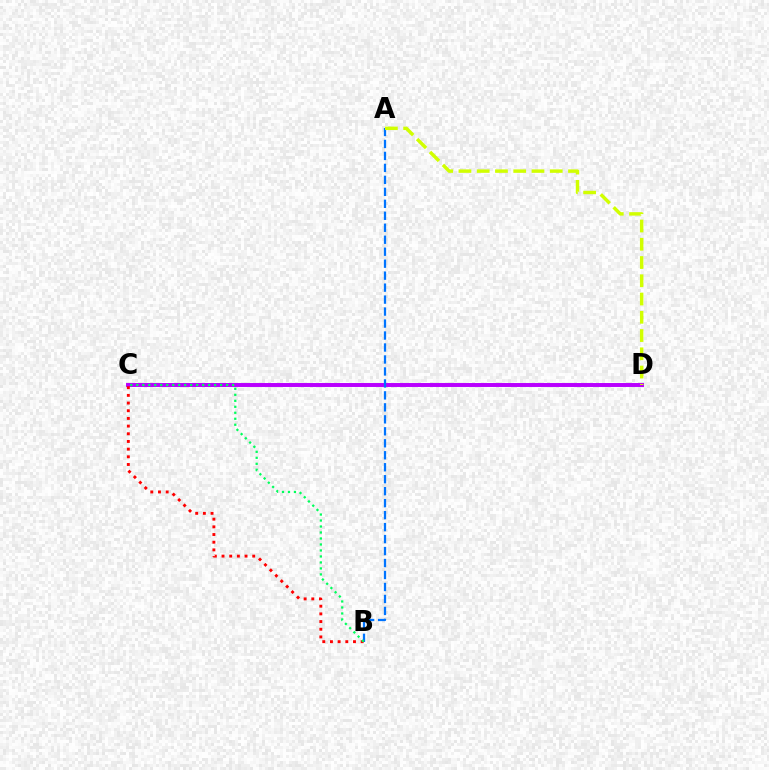{('C', 'D'): [{'color': '#b900ff', 'line_style': 'solid', 'thickness': 2.84}], ('A', 'B'): [{'color': '#0074ff', 'line_style': 'dashed', 'thickness': 1.63}], ('B', 'C'): [{'color': '#ff0000', 'line_style': 'dotted', 'thickness': 2.09}, {'color': '#00ff5c', 'line_style': 'dotted', 'thickness': 1.63}], ('A', 'D'): [{'color': '#d1ff00', 'line_style': 'dashed', 'thickness': 2.48}]}